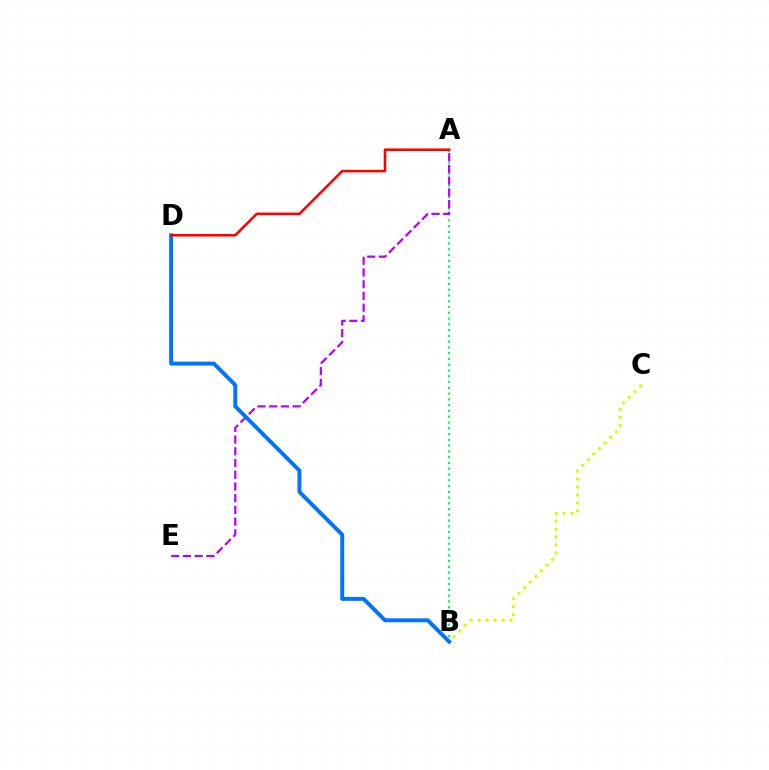{('B', 'C'): [{'color': '#d1ff00', 'line_style': 'dotted', 'thickness': 2.16}], ('A', 'B'): [{'color': '#00ff5c', 'line_style': 'dotted', 'thickness': 1.57}], ('A', 'E'): [{'color': '#b900ff', 'line_style': 'dashed', 'thickness': 1.59}], ('B', 'D'): [{'color': '#0074ff', 'line_style': 'solid', 'thickness': 2.83}], ('A', 'D'): [{'color': '#ff0000', 'line_style': 'solid', 'thickness': 1.84}]}